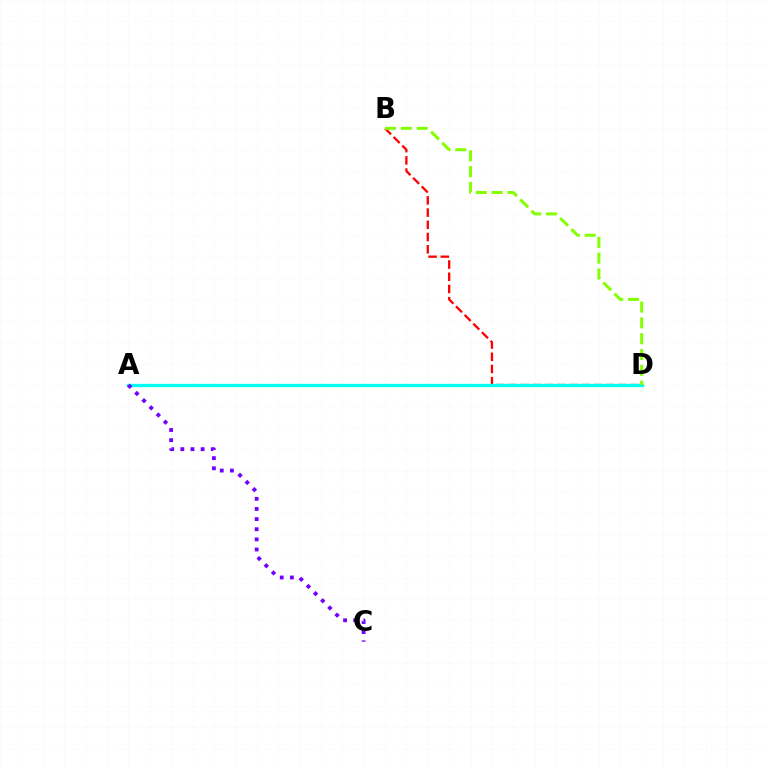{('B', 'D'): [{'color': '#ff0000', 'line_style': 'dashed', 'thickness': 1.66}, {'color': '#84ff00', 'line_style': 'dashed', 'thickness': 2.15}], ('A', 'D'): [{'color': '#00fff6', 'line_style': 'solid', 'thickness': 2.39}], ('A', 'C'): [{'color': '#7200ff', 'line_style': 'dotted', 'thickness': 2.75}]}